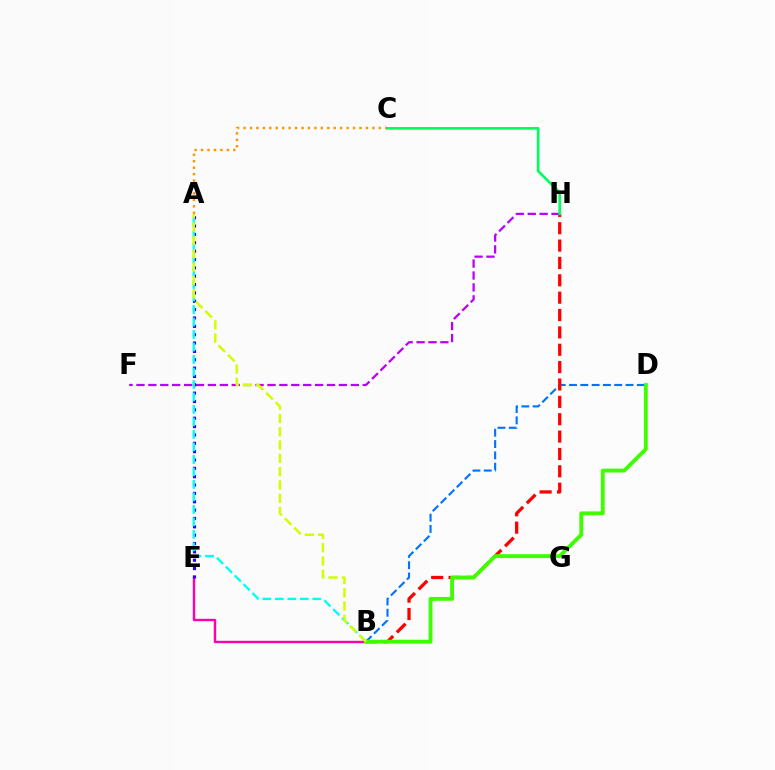{('A', 'C'): [{'color': '#ff9400', 'line_style': 'dotted', 'thickness': 1.75}], ('B', 'D'): [{'color': '#0074ff', 'line_style': 'dashed', 'thickness': 1.54}, {'color': '#3dff00', 'line_style': 'solid', 'thickness': 2.76}], ('F', 'H'): [{'color': '#b900ff', 'line_style': 'dashed', 'thickness': 1.62}], ('B', 'H'): [{'color': '#ff0000', 'line_style': 'dashed', 'thickness': 2.36}], ('C', 'H'): [{'color': '#00ff5c', 'line_style': 'solid', 'thickness': 1.91}], ('B', 'E'): [{'color': '#ff00ac', 'line_style': 'solid', 'thickness': 1.73}], ('A', 'E'): [{'color': '#2500ff', 'line_style': 'dotted', 'thickness': 2.27}], ('A', 'B'): [{'color': '#00fff6', 'line_style': 'dashed', 'thickness': 1.7}, {'color': '#d1ff00', 'line_style': 'dashed', 'thickness': 1.81}]}